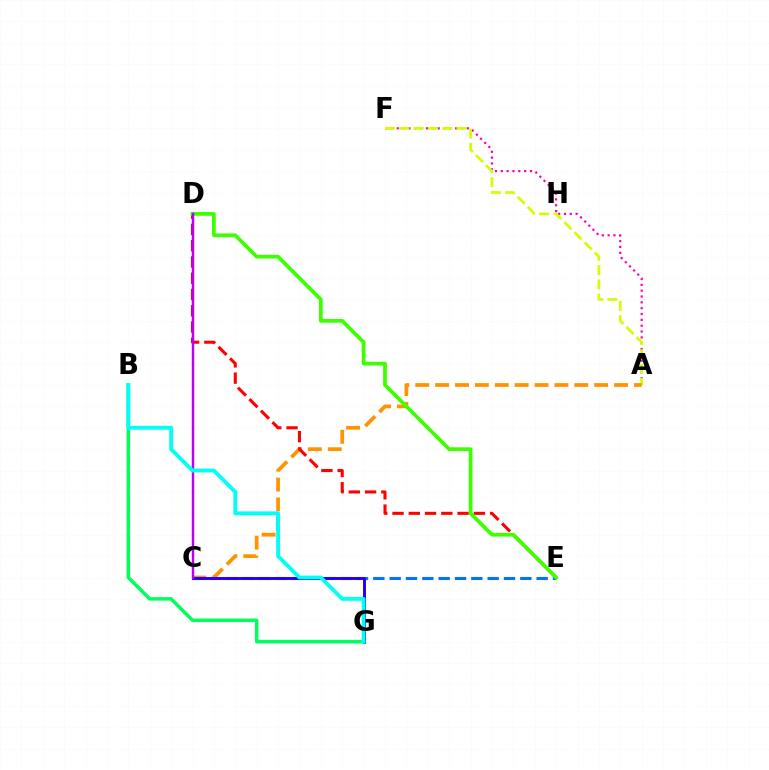{('A', 'F'): [{'color': '#ff00ac', 'line_style': 'dotted', 'thickness': 1.59}, {'color': '#d1ff00', 'line_style': 'dashed', 'thickness': 1.94}], ('C', 'E'): [{'color': '#0074ff', 'line_style': 'dashed', 'thickness': 2.22}], ('A', 'C'): [{'color': '#ff9400', 'line_style': 'dashed', 'thickness': 2.7}], ('D', 'E'): [{'color': '#ff0000', 'line_style': 'dashed', 'thickness': 2.21}, {'color': '#3dff00', 'line_style': 'solid', 'thickness': 2.69}], ('C', 'G'): [{'color': '#2500ff', 'line_style': 'solid', 'thickness': 2.12}], ('C', 'D'): [{'color': '#b900ff', 'line_style': 'solid', 'thickness': 1.76}], ('B', 'G'): [{'color': '#00ff5c', 'line_style': 'solid', 'thickness': 2.52}, {'color': '#00fff6', 'line_style': 'solid', 'thickness': 2.77}]}